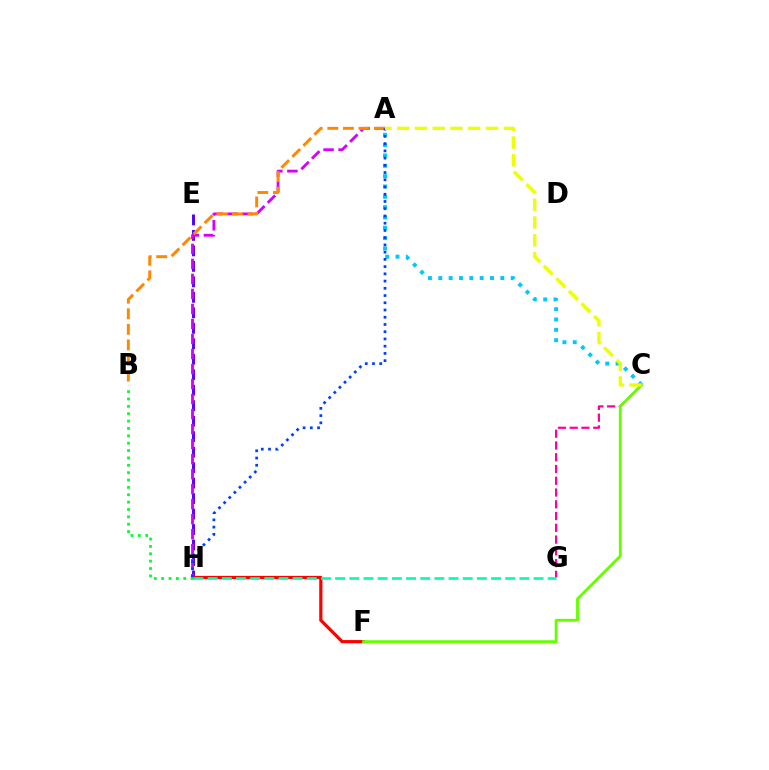{('E', 'H'): [{'color': '#4f00ff', 'line_style': 'dashed', 'thickness': 2.1}], ('C', 'G'): [{'color': '#ff00a0', 'line_style': 'dashed', 'thickness': 1.6}], ('A', 'H'): [{'color': '#d600ff', 'line_style': 'dashed', 'thickness': 2.04}, {'color': '#003fff', 'line_style': 'dotted', 'thickness': 1.97}], ('F', 'H'): [{'color': '#ff0000', 'line_style': 'solid', 'thickness': 2.32}], ('G', 'H'): [{'color': '#00ffaf', 'line_style': 'dashed', 'thickness': 1.93}], ('A', 'C'): [{'color': '#00c7ff', 'line_style': 'dotted', 'thickness': 2.81}, {'color': '#eeff00', 'line_style': 'dashed', 'thickness': 2.41}], ('A', 'B'): [{'color': '#ff8800', 'line_style': 'dashed', 'thickness': 2.12}], ('C', 'F'): [{'color': '#66ff00', 'line_style': 'solid', 'thickness': 2.06}], ('B', 'H'): [{'color': '#00ff27', 'line_style': 'dotted', 'thickness': 2.0}]}